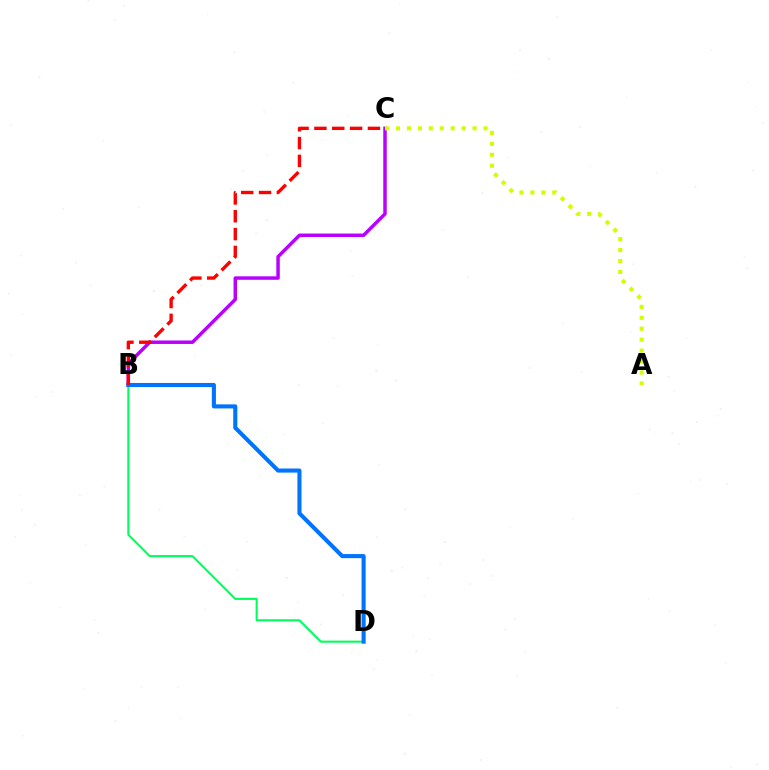{('B', 'D'): [{'color': '#00ff5c', 'line_style': 'solid', 'thickness': 1.51}, {'color': '#0074ff', 'line_style': 'solid', 'thickness': 2.95}], ('B', 'C'): [{'color': '#b900ff', 'line_style': 'solid', 'thickness': 2.5}, {'color': '#ff0000', 'line_style': 'dashed', 'thickness': 2.42}], ('A', 'C'): [{'color': '#d1ff00', 'line_style': 'dotted', 'thickness': 2.97}]}